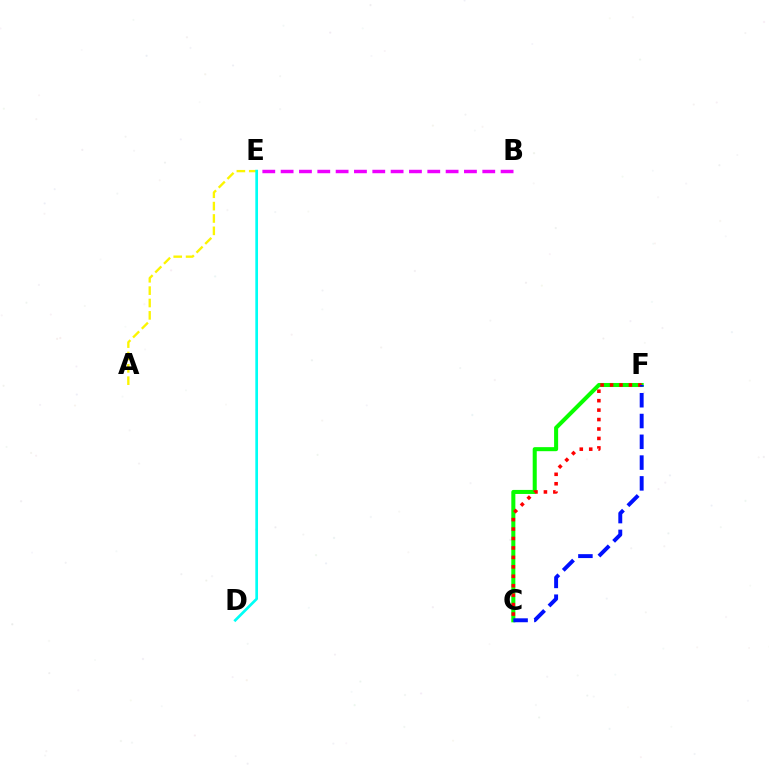{('C', 'F'): [{'color': '#08ff00', 'line_style': 'solid', 'thickness': 2.91}, {'color': '#ff0000', 'line_style': 'dotted', 'thickness': 2.57}, {'color': '#0010ff', 'line_style': 'dashed', 'thickness': 2.82}], ('B', 'E'): [{'color': '#ee00ff', 'line_style': 'dashed', 'thickness': 2.49}], ('A', 'E'): [{'color': '#fcf500', 'line_style': 'dashed', 'thickness': 1.68}], ('D', 'E'): [{'color': '#00fff6', 'line_style': 'solid', 'thickness': 1.94}]}